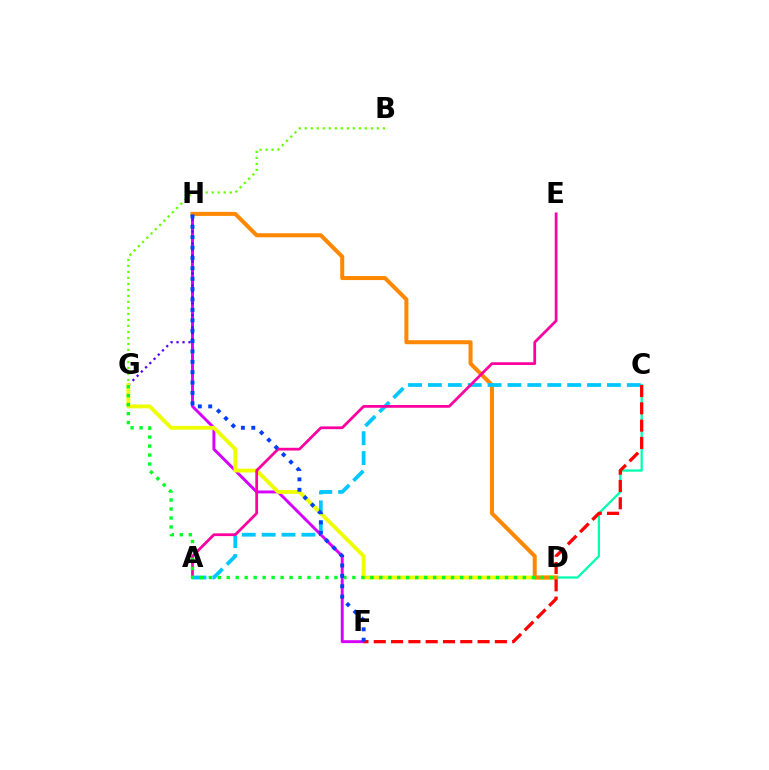{('F', 'H'): [{'color': '#d600ff', 'line_style': 'solid', 'thickness': 2.11}, {'color': '#003fff', 'line_style': 'dotted', 'thickness': 2.82}], ('G', 'H'): [{'color': '#4f00ff', 'line_style': 'dotted', 'thickness': 1.63}], ('B', 'G'): [{'color': '#66ff00', 'line_style': 'dotted', 'thickness': 1.63}], ('D', 'G'): [{'color': '#eeff00', 'line_style': 'solid', 'thickness': 2.75}, {'color': '#00ff27', 'line_style': 'dotted', 'thickness': 2.44}], ('C', 'D'): [{'color': '#00ffaf', 'line_style': 'solid', 'thickness': 1.63}], ('D', 'H'): [{'color': '#ff8800', 'line_style': 'solid', 'thickness': 2.89}], ('A', 'C'): [{'color': '#00c7ff', 'line_style': 'dashed', 'thickness': 2.7}], ('A', 'E'): [{'color': '#ff00a0', 'line_style': 'solid', 'thickness': 1.98}], ('C', 'F'): [{'color': '#ff0000', 'line_style': 'dashed', 'thickness': 2.35}]}